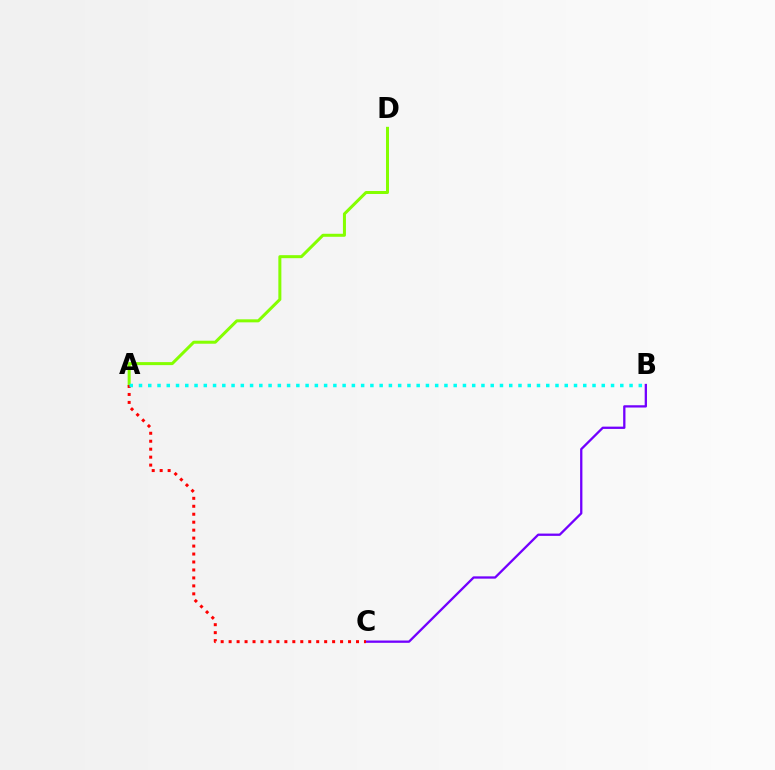{('B', 'C'): [{'color': '#7200ff', 'line_style': 'solid', 'thickness': 1.65}], ('A', 'D'): [{'color': '#84ff00', 'line_style': 'solid', 'thickness': 2.17}], ('A', 'C'): [{'color': '#ff0000', 'line_style': 'dotted', 'thickness': 2.16}], ('A', 'B'): [{'color': '#00fff6', 'line_style': 'dotted', 'thickness': 2.51}]}